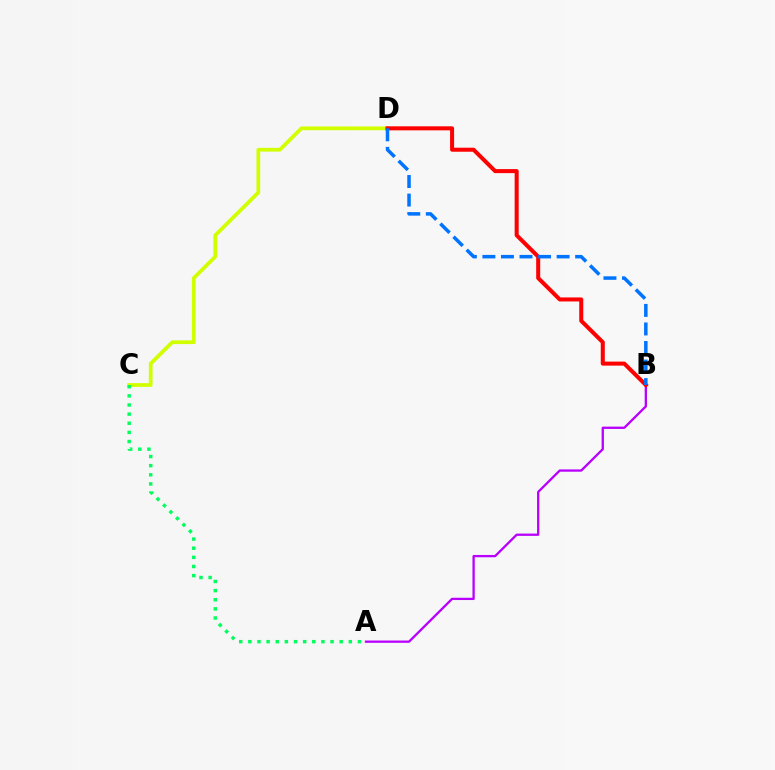{('C', 'D'): [{'color': '#d1ff00', 'line_style': 'solid', 'thickness': 2.7}], ('A', 'B'): [{'color': '#b900ff', 'line_style': 'solid', 'thickness': 1.65}], ('B', 'D'): [{'color': '#ff0000', 'line_style': 'solid', 'thickness': 2.9}, {'color': '#0074ff', 'line_style': 'dashed', 'thickness': 2.52}], ('A', 'C'): [{'color': '#00ff5c', 'line_style': 'dotted', 'thickness': 2.48}]}